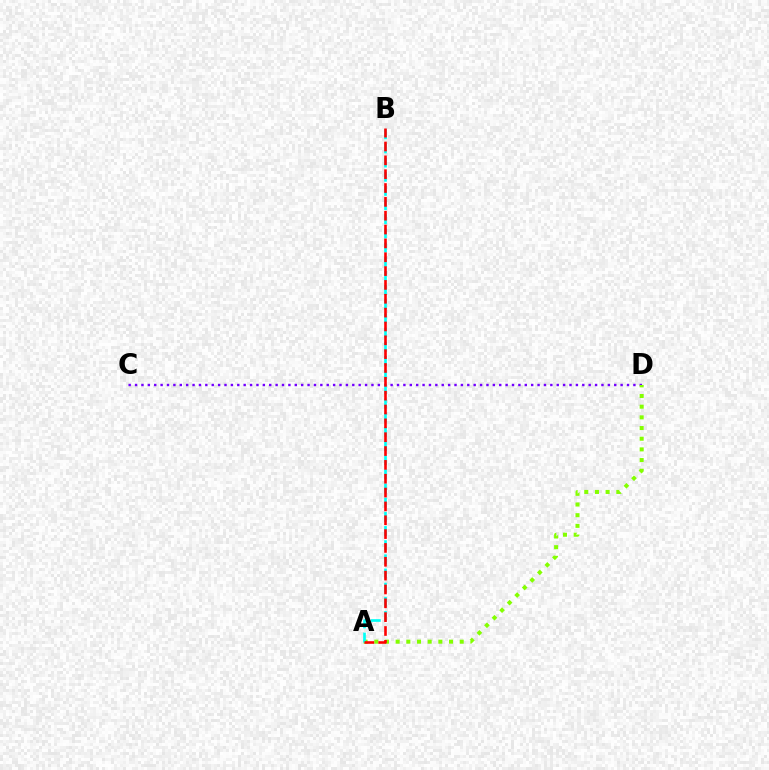{('C', 'D'): [{'color': '#7200ff', 'line_style': 'dotted', 'thickness': 1.74}], ('A', 'D'): [{'color': '#84ff00', 'line_style': 'dotted', 'thickness': 2.9}], ('A', 'B'): [{'color': '#00fff6', 'line_style': 'dashed', 'thickness': 1.93}, {'color': '#ff0000', 'line_style': 'dashed', 'thickness': 1.88}]}